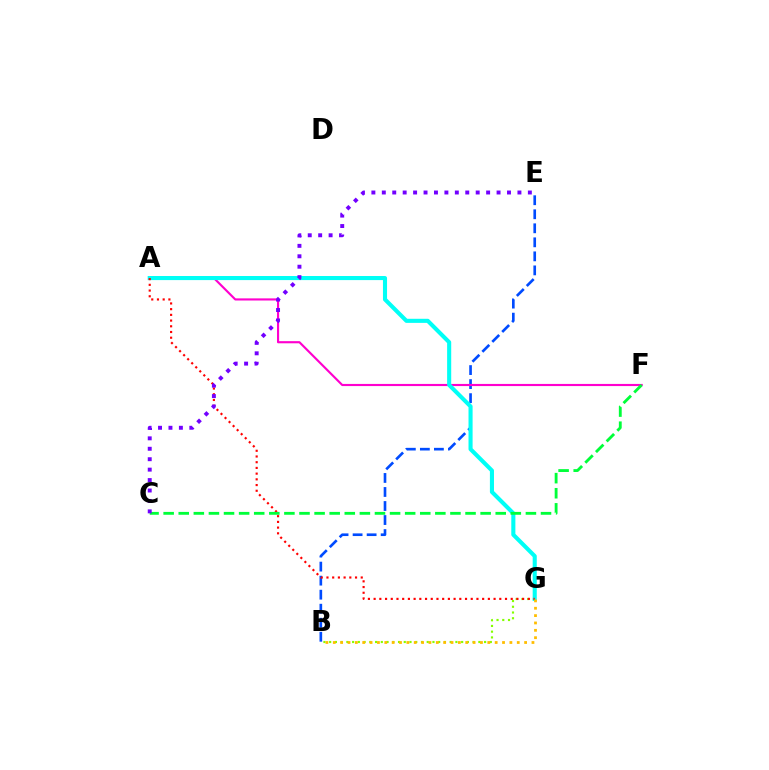{('B', 'G'): [{'color': '#84ff00', 'line_style': 'dotted', 'thickness': 1.56}, {'color': '#ffbd00', 'line_style': 'dotted', 'thickness': 2.0}], ('B', 'E'): [{'color': '#004bff', 'line_style': 'dashed', 'thickness': 1.91}], ('A', 'F'): [{'color': '#ff00cf', 'line_style': 'solid', 'thickness': 1.54}], ('A', 'G'): [{'color': '#00fff6', 'line_style': 'solid', 'thickness': 2.94}, {'color': '#ff0000', 'line_style': 'dotted', 'thickness': 1.55}], ('C', 'F'): [{'color': '#00ff39', 'line_style': 'dashed', 'thickness': 2.05}], ('C', 'E'): [{'color': '#7200ff', 'line_style': 'dotted', 'thickness': 2.83}]}